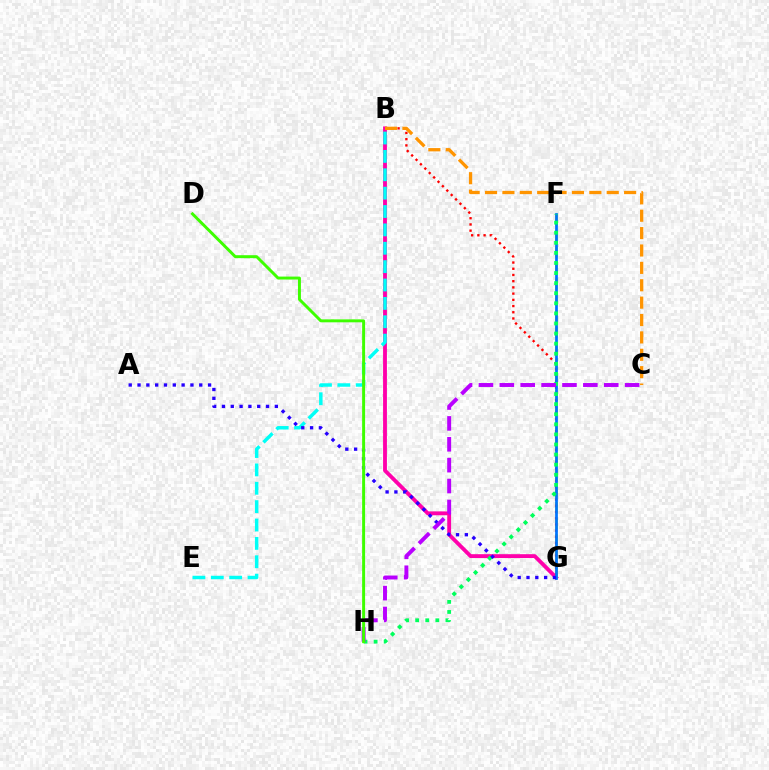{('B', 'G'): [{'color': '#ff00ac', 'line_style': 'solid', 'thickness': 2.77}, {'color': '#ff0000', 'line_style': 'dotted', 'thickness': 1.69}], ('B', 'E'): [{'color': '#00fff6', 'line_style': 'dashed', 'thickness': 2.5}], ('F', 'G'): [{'color': '#d1ff00', 'line_style': 'dashed', 'thickness': 2.17}, {'color': '#0074ff', 'line_style': 'solid', 'thickness': 1.97}], ('F', 'H'): [{'color': '#00ff5c', 'line_style': 'dotted', 'thickness': 2.74}], ('A', 'G'): [{'color': '#2500ff', 'line_style': 'dotted', 'thickness': 2.4}], ('C', 'H'): [{'color': '#b900ff', 'line_style': 'dashed', 'thickness': 2.84}], ('B', 'C'): [{'color': '#ff9400', 'line_style': 'dashed', 'thickness': 2.36}], ('D', 'H'): [{'color': '#3dff00', 'line_style': 'solid', 'thickness': 2.12}]}